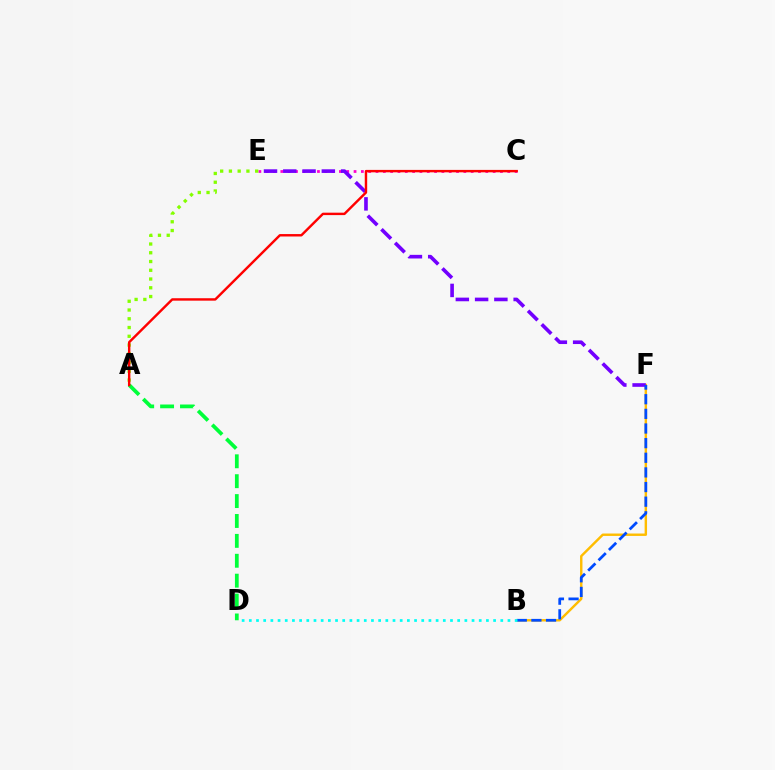{('B', 'F'): [{'color': '#ffbd00', 'line_style': 'solid', 'thickness': 1.74}, {'color': '#004bff', 'line_style': 'dashed', 'thickness': 1.99}], ('C', 'E'): [{'color': '#ff00cf', 'line_style': 'dotted', 'thickness': 1.99}], ('A', 'E'): [{'color': '#84ff00', 'line_style': 'dotted', 'thickness': 2.38}], ('E', 'F'): [{'color': '#7200ff', 'line_style': 'dashed', 'thickness': 2.62}], ('A', 'D'): [{'color': '#00ff39', 'line_style': 'dashed', 'thickness': 2.7}], ('B', 'D'): [{'color': '#00fff6', 'line_style': 'dotted', 'thickness': 1.95}], ('A', 'C'): [{'color': '#ff0000', 'line_style': 'solid', 'thickness': 1.74}]}